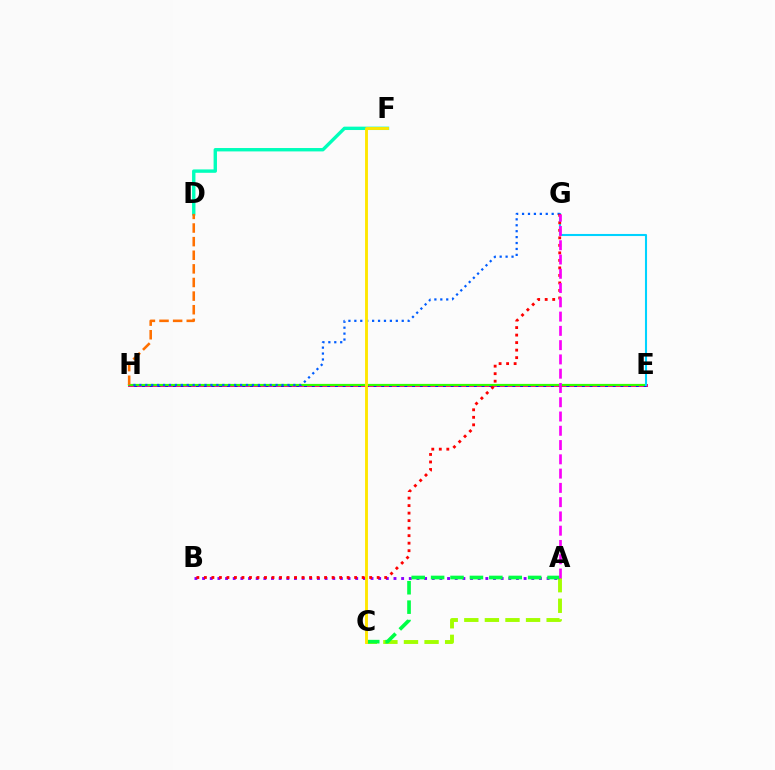{('A', 'B'): [{'color': '#8a00ff', 'line_style': 'dotted', 'thickness': 2.08}], ('E', 'H'): [{'color': '#ff0088', 'line_style': 'solid', 'thickness': 2.16}, {'color': '#1900ff', 'line_style': 'dotted', 'thickness': 2.1}, {'color': '#31ff00', 'line_style': 'solid', 'thickness': 1.59}], ('A', 'C'): [{'color': '#a2ff00', 'line_style': 'dashed', 'thickness': 2.8}, {'color': '#00ff45', 'line_style': 'dashed', 'thickness': 2.64}], ('E', 'G'): [{'color': '#00d3ff', 'line_style': 'solid', 'thickness': 1.5}], ('G', 'H'): [{'color': '#005dff', 'line_style': 'dotted', 'thickness': 1.61}], ('D', 'F'): [{'color': '#00ffbb', 'line_style': 'solid', 'thickness': 2.43}], ('B', 'G'): [{'color': '#ff0000', 'line_style': 'dotted', 'thickness': 2.04}], ('D', 'H'): [{'color': '#ff7000', 'line_style': 'dashed', 'thickness': 1.85}], ('A', 'G'): [{'color': '#fa00f9', 'line_style': 'dashed', 'thickness': 1.94}], ('C', 'F'): [{'color': '#ffe600', 'line_style': 'solid', 'thickness': 2.08}]}